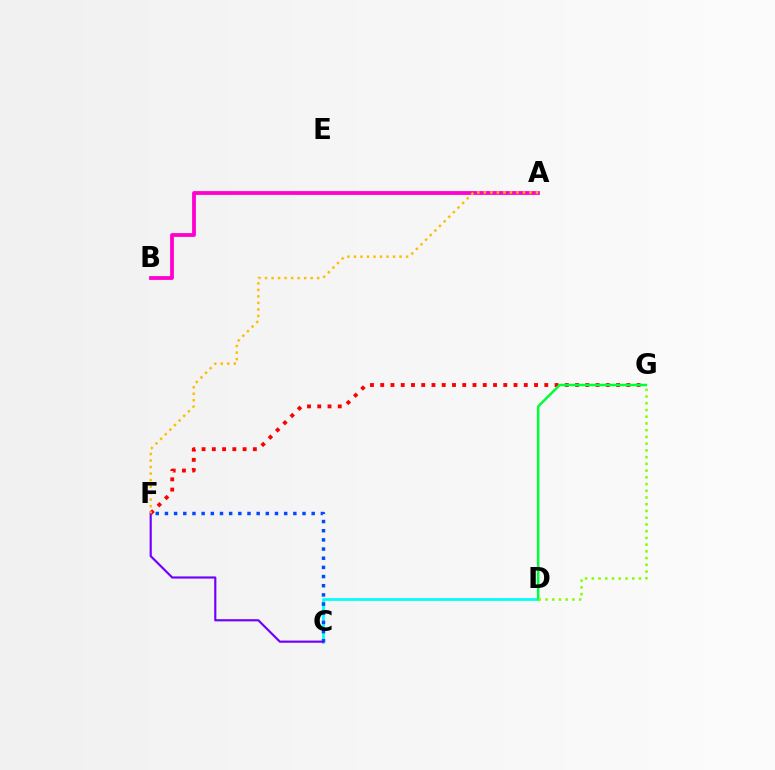{('F', 'G'): [{'color': '#ff0000', 'line_style': 'dotted', 'thickness': 2.79}], ('C', 'D'): [{'color': '#00fff6', 'line_style': 'solid', 'thickness': 1.96}], ('A', 'B'): [{'color': '#ff00cf', 'line_style': 'solid', 'thickness': 2.73}], ('D', 'G'): [{'color': '#00ff39', 'line_style': 'solid', 'thickness': 1.82}, {'color': '#84ff00', 'line_style': 'dotted', 'thickness': 1.83}], ('C', 'F'): [{'color': '#004bff', 'line_style': 'dotted', 'thickness': 2.49}, {'color': '#7200ff', 'line_style': 'solid', 'thickness': 1.56}], ('A', 'F'): [{'color': '#ffbd00', 'line_style': 'dotted', 'thickness': 1.77}]}